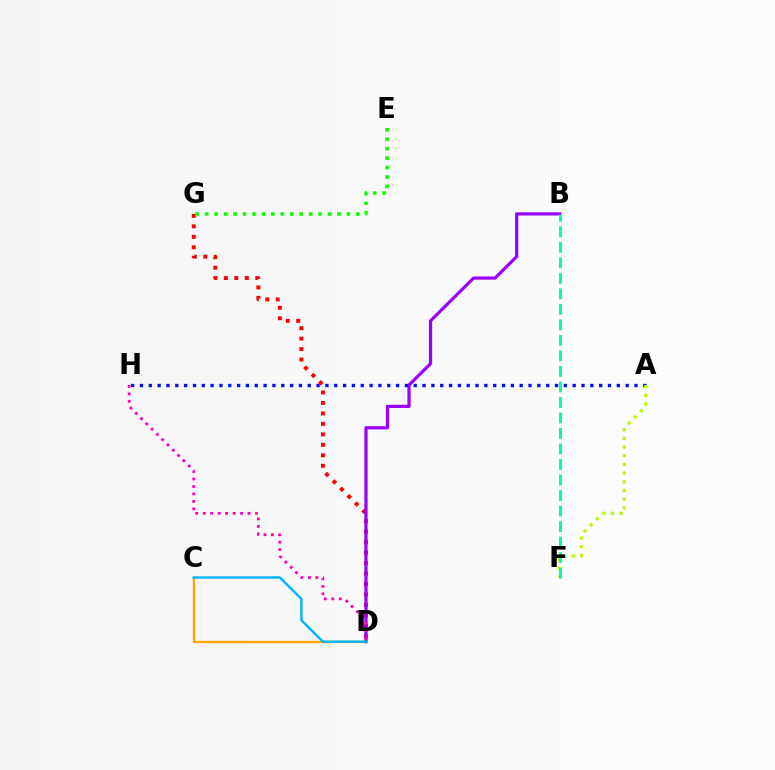{('C', 'D'): [{'color': '#ffa500', 'line_style': 'solid', 'thickness': 1.67}, {'color': '#00b5ff', 'line_style': 'solid', 'thickness': 1.75}], ('D', 'G'): [{'color': '#ff0000', 'line_style': 'dotted', 'thickness': 2.85}], ('E', 'G'): [{'color': '#08ff00', 'line_style': 'dotted', 'thickness': 2.57}], ('B', 'D'): [{'color': '#9b00ff', 'line_style': 'solid', 'thickness': 2.32}], ('A', 'H'): [{'color': '#0010ff', 'line_style': 'dotted', 'thickness': 2.4}], ('D', 'H'): [{'color': '#ff00bd', 'line_style': 'dotted', 'thickness': 2.03}], ('A', 'F'): [{'color': '#b3ff00', 'line_style': 'dotted', 'thickness': 2.36}], ('B', 'F'): [{'color': '#00ff9d', 'line_style': 'dashed', 'thickness': 2.11}]}